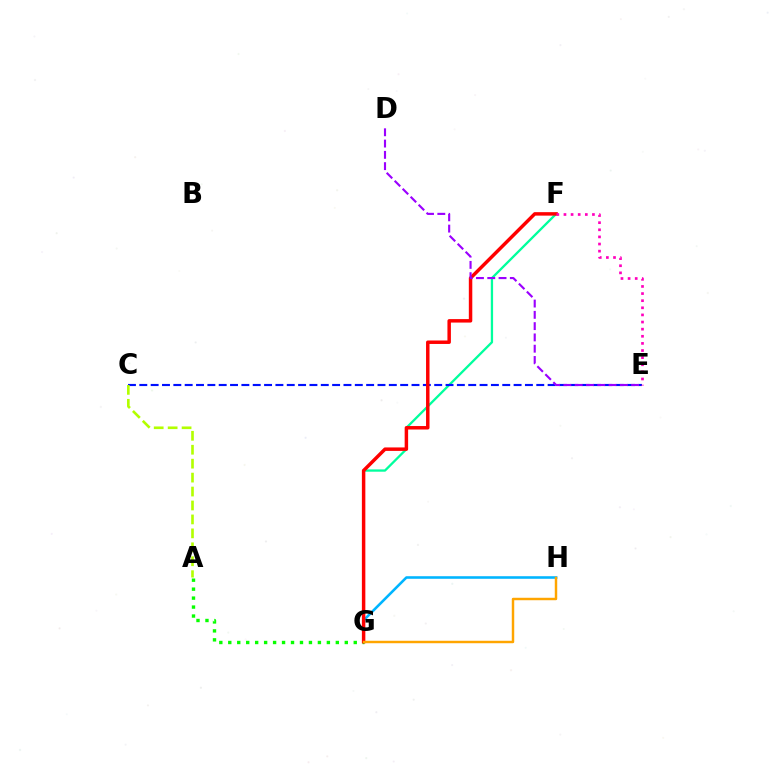{('G', 'H'): [{'color': '#00b5ff', 'line_style': 'solid', 'thickness': 1.86}, {'color': '#ffa500', 'line_style': 'solid', 'thickness': 1.77}], ('F', 'G'): [{'color': '#00ff9d', 'line_style': 'solid', 'thickness': 1.65}, {'color': '#ff0000', 'line_style': 'solid', 'thickness': 2.5}], ('C', 'E'): [{'color': '#0010ff', 'line_style': 'dashed', 'thickness': 1.54}], ('A', 'G'): [{'color': '#08ff00', 'line_style': 'dotted', 'thickness': 2.44}], ('E', 'F'): [{'color': '#ff00bd', 'line_style': 'dotted', 'thickness': 1.93}], ('D', 'E'): [{'color': '#9b00ff', 'line_style': 'dashed', 'thickness': 1.53}], ('A', 'C'): [{'color': '#b3ff00', 'line_style': 'dashed', 'thickness': 1.89}]}